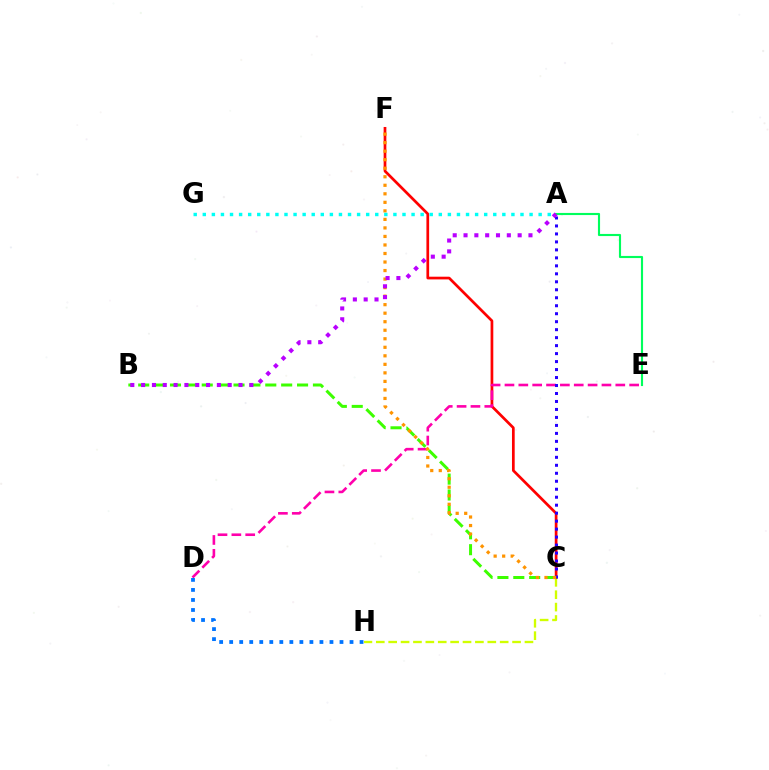{('C', 'H'): [{'color': '#d1ff00', 'line_style': 'dashed', 'thickness': 1.68}], ('C', 'F'): [{'color': '#ff0000', 'line_style': 'solid', 'thickness': 1.95}, {'color': '#ff9400', 'line_style': 'dotted', 'thickness': 2.32}], ('D', 'E'): [{'color': '#ff00ac', 'line_style': 'dashed', 'thickness': 1.88}], ('D', 'H'): [{'color': '#0074ff', 'line_style': 'dotted', 'thickness': 2.72}], ('A', 'C'): [{'color': '#2500ff', 'line_style': 'dotted', 'thickness': 2.17}], ('B', 'C'): [{'color': '#3dff00', 'line_style': 'dashed', 'thickness': 2.16}], ('A', 'E'): [{'color': '#00ff5c', 'line_style': 'solid', 'thickness': 1.53}], ('A', 'B'): [{'color': '#b900ff', 'line_style': 'dotted', 'thickness': 2.94}], ('A', 'G'): [{'color': '#00fff6', 'line_style': 'dotted', 'thickness': 2.47}]}